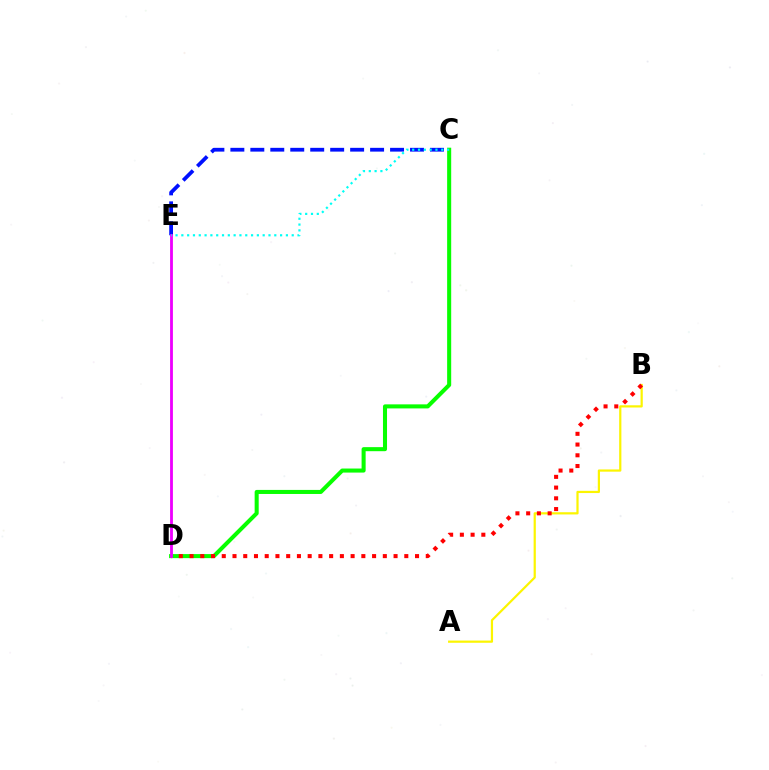{('A', 'B'): [{'color': '#fcf500', 'line_style': 'solid', 'thickness': 1.59}], ('C', 'D'): [{'color': '#08ff00', 'line_style': 'solid', 'thickness': 2.92}], ('C', 'E'): [{'color': '#0010ff', 'line_style': 'dashed', 'thickness': 2.71}, {'color': '#00fff6', 'line_style': 'dotted', 'thickness': 1.58}], ('B', 'D'): [{'color': '#ff0000', 'line_style': 'dotted', 'thickness': 2.92}], ('D', 'E'): [{'color': '#ee00ff', 'line_style': 'solid', 'thickness': 2.03}]}